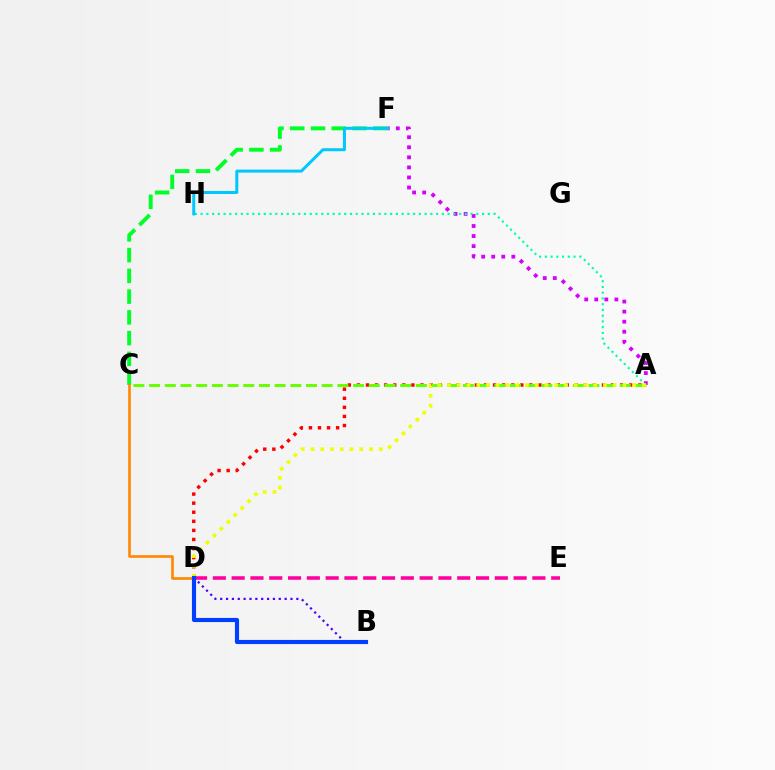{('B', 'D'): [{'color': '#4f00ff', 'line_style': 'dotted', 'thickness': 1.59}, {'color': '#003fff', 'line_style': 'solid', 'thickness': 2.98}], ('C', 'F'): [{'color': '#00ff27', 'line_style': 'dashed', 'thickness': 2.82}], ('A', 'F'): [{'color': '#d600ff', 'line_style': 'dotted', 'thickness': 2.73}], ('A', 'D'): [{'color': '#ff0000', 'line_style': 'dotted', 'thickness': 2.47}, {'color': '#eeff00', 'line_style': 'dotted', 'thickness': 2.65}], ('C', 'D'): [{'color': '#ff8800', 'line_style': 'solid', 'thickness': 1.9}], ('D', 'E'): [{'color': '#ff00a0', 'line_style': 'dashed', 'thickness': 2.55}], ('A', 'H'): [{'color': '#00ffaf', 'line_style': 'dotted', 'thickness': 1.56}], ('A', 'C'): [{'color': '#66ff00', 'line_style': 'dashed', 'thickness': 2.13}], ('F', 'H'): [{'color': '#00c7ff', 'line_style': 'solid', 'thickness': 2.15}]}